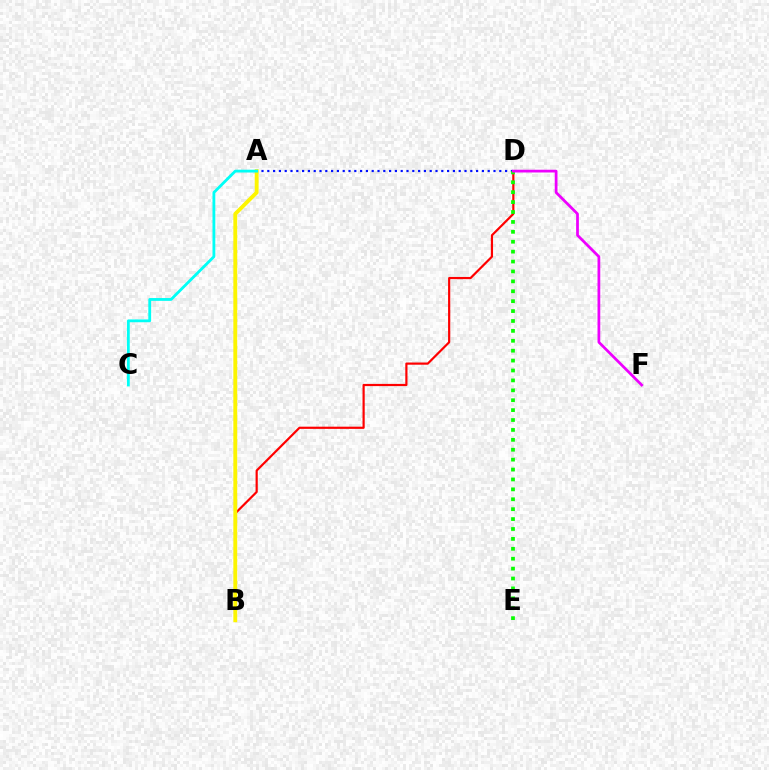{('A', 'D'): [{'color': '#0010ff', 'line_style': 'dotted', 'thickness': 1.58}], ('B', 'D'): [{'color': '#ff0000', 'line_style': 'solid', 'thickness': 1.58}], ('D', 'E'): [{'color': '#08ff00', 'line_style': 'dotted', 'thickness': 2.69}], ('A', 'B'): [{'color': '#fcf500', 'line_style': 'solid', 'thickness': 2.79}], ('D', 'F'): [{'color': '#ee00ff', 'line_style': 'solid', 'thickness': 1.98}], ('A', 'C'): [{'color': '#00fff6', 'line_style': 'solid', 'thickness': 2.02}]}